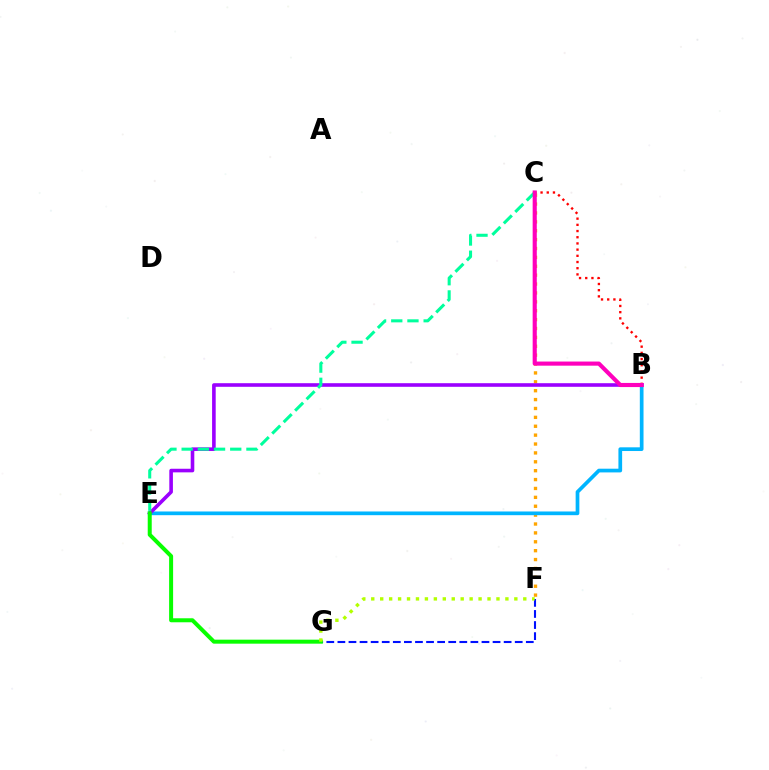{('C', 'F'): [{'color': '#ffa500', 'line_style': 'dotted', 'thickness': 2.41}], ('B', 'E'): [{'color': '#00b5ff', 'line_style': 'solid', 'thickness': 2.67}, {'color': '#9b00ff', 'line_style': 'solid', 'thickness': 2.59}], ('F', 'G'): [{'color': '#0010ff', 'line_style': 'dashed', 'thickness': 1.51}, {'color': '#b3ff00', 'line_style': 'dotted', 'thickness': 2.43}], ('C', 'E'): [{'color': '#00ff9d', 'line_style': 'dashed', 'thickness': 2.2}], ('B', 'C'): [{'color': '#ff0000', 'line_style': 'dotted', 'thickness': 1.68}, {'color': '#ff00bd', 'line_style': 'solid', 'thickness': 2.97}], ('E', 'G'): [{'color': '#08ff00', 'line_style': 'solid', 'thickness': 2.88}]}